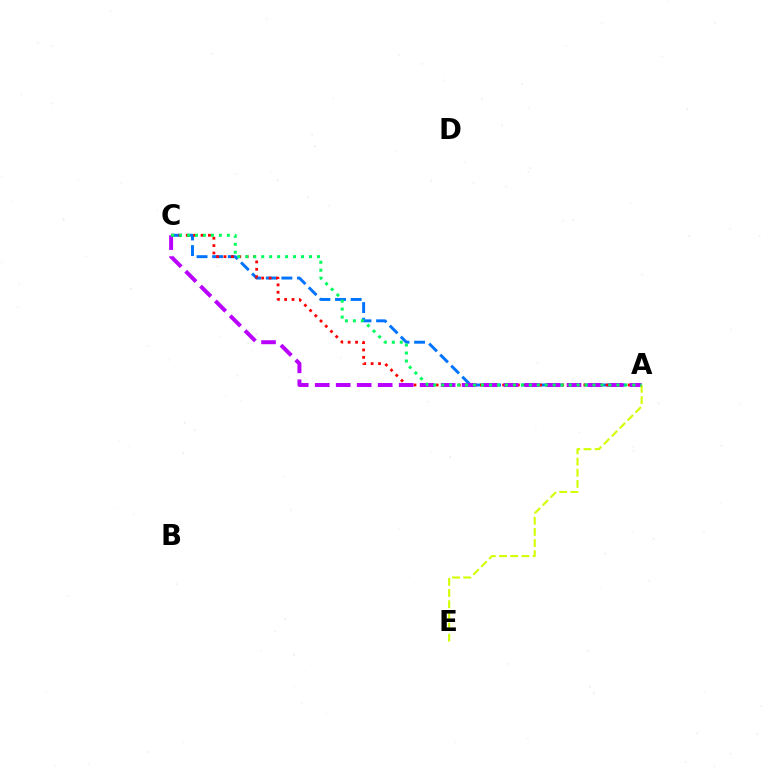{('A', 'C'): [{'color': '#0074ff', 'line_style': 'dashed', 'thickness': 2.12}, {'color': '#ff0000', 'line_style': 'dotted', 'thickness': 2.01}, {'color': '#b900ff', 'line_style': 'dashed', 'thickness': 2.85}, {'color': '#00ff5c', 'line_style': 'dotted', 'thickness': 2.16}], ('A', 'E'): [{'color': '#d1ff00', 'line_style': 'dashed', 'thickness': 1.52}]}